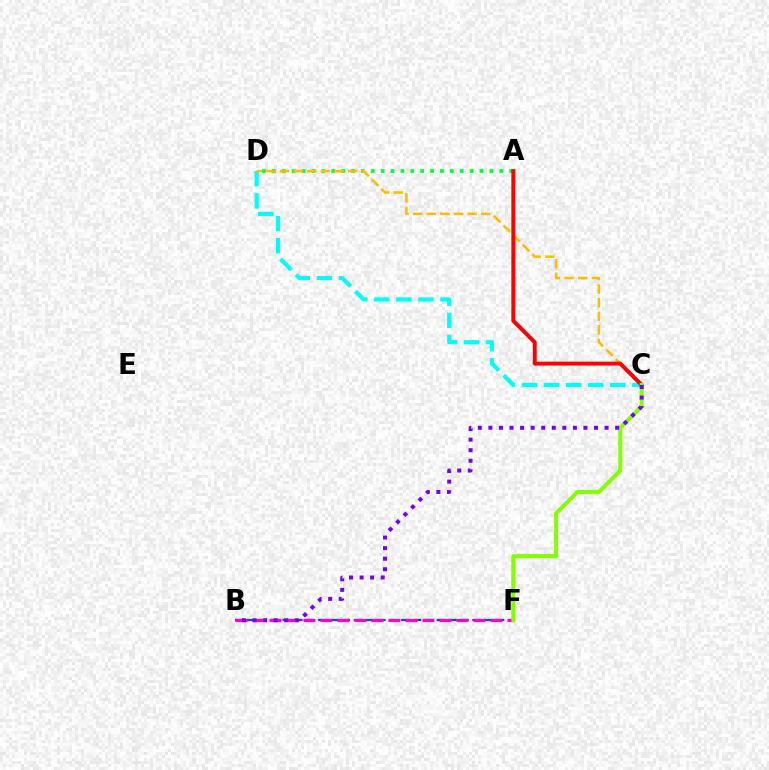{('C', 'D'): [{'color': '#00fff6', 'line_style': 'dashed', 'thickness': 3.0}, {'color': '#ffbd00', 'line_style': 'dashed', 'thickness': 1.85}], ('B', 'F'): [{'color': '#004bff', 'line_style': 'dashed', 'thickness': 1.61}, {'color': '#ff00cf', 'line_style': 'dashed', 'thickness': 2.31}], ('A', 'D'): [{'color': '#00ff39', 'line_style': 'dotted', 'thickness': 2.69}], ('A', 'C'): [{'color': '#ff0000', 'line_style': 'solid', 'thickness': 2.85}], ('C', 'F'): [{'color': '#84ff00', 'line_style': 'solid', 'thickness': 2.9}], ('B', 'C'): [{'color': '#7200ff', 'line_style': 'dotted', 'thickness': 2.87}]}